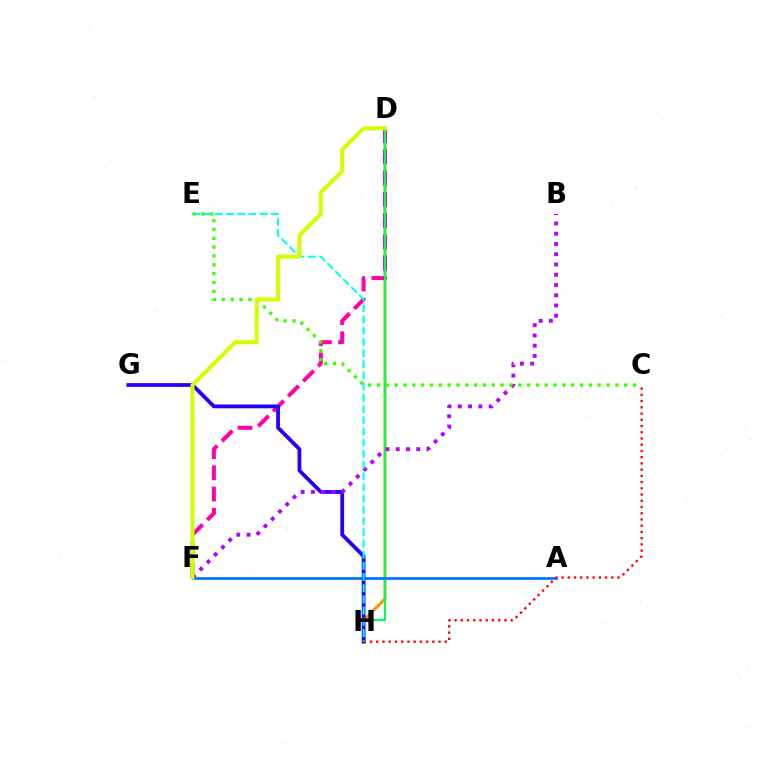{('D', 'H'): [{'color': '#ff9400', 'line_style': 'solid', 'thickness': 2.2}, {'color': '#00ff5c', 'line_style': 'solid', 'thickness': 1.6}], ('D', 'F'): [{'color': '#ff00ac', 'line_style': 'dashed', 'thickness': 2.88}, {'color': '#d1ff00', 'line_style': 'solid', 'thickness': 2.89}], ('A', 'F'): [{'color': '#0074ff', 'line_style': 'solid', 'thickness': 1.96}], ('G', 'H'): [{'color': '#2500ff', 'line_style': 'solid', 'thickness': 2.72}], ('C', 'H'): [{'color': '#ff0000', 'line_style': 'dotted', 'thickness': 1.69}], ('B', 'F'): [{'color': '#b900ff', 'line_style': 'dotted', 'thickness': 2.79}], ('E', 'H'): [{'color': '#00fff6', 'line_style': 'dashed', 'thickness': 1.52}], ('C', 'E'): [{'color': '#3dff00', 'line_style': 'dotted', 'thickness': 2.4}]}